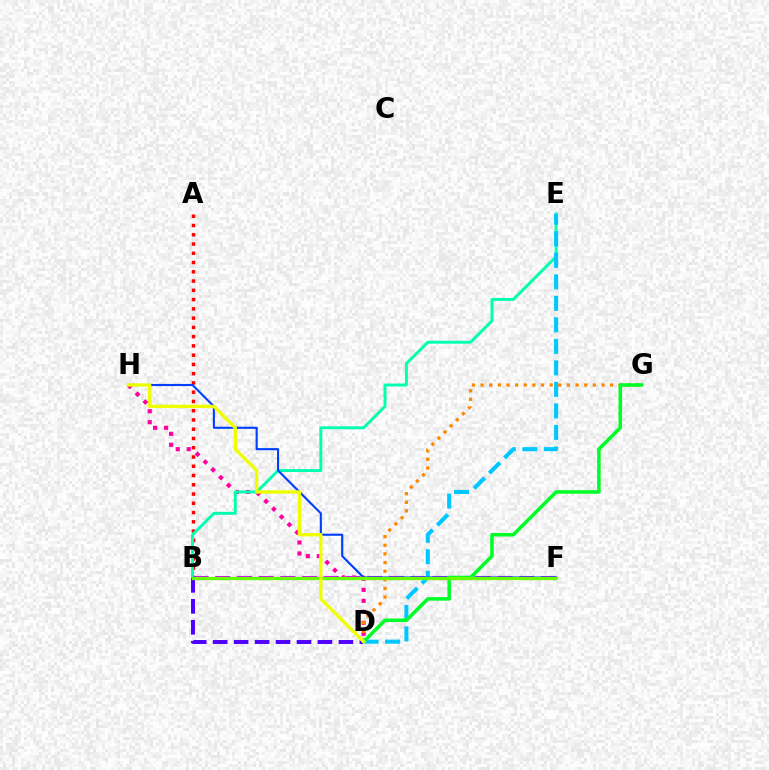{('D', 'H'): [{'color': '#ff00a0', 'line_style': 'dotted', 'thickness': 2.99}, {'color': '#eeff00', 'line_style': 'solid', 'thickness': 2.39}], ('A', 'B'): [{'color': '#ff0000', 'line_style': 'dotted', 'thickness': 2.52}], ('B', 'E'): [{'color': '#00ffaf', 'line_style': 'solid', 'thickness': 2.1}], ('B', 'F'): [{'color': '#d600ff', 'line_style': 'dashed', 'thickness': 2.95}, {'color': '#66ff00', 'line_style': 'solid', 'thickness': 2.37}], ('D', 'E'): [{'color': '#00c7ff', 'line_style': 'dashed', 'thickness': 2.92}], ('F', 'H'): [{'color': '#003fff', 'line_style': 'solid', 'thickness': 1.52}], ('D', 'G'): [{'color': '#ff8800', 'line_style': 'dotted', 'thickness': 2.35}, {'color': '#00ff27', 'line_style': 'solid', 'thickness': 2.56}], ('B', 'D'): [{'color': '#4f00ff', 'line_style': 'dashed', 'thickness': 2.85}]}